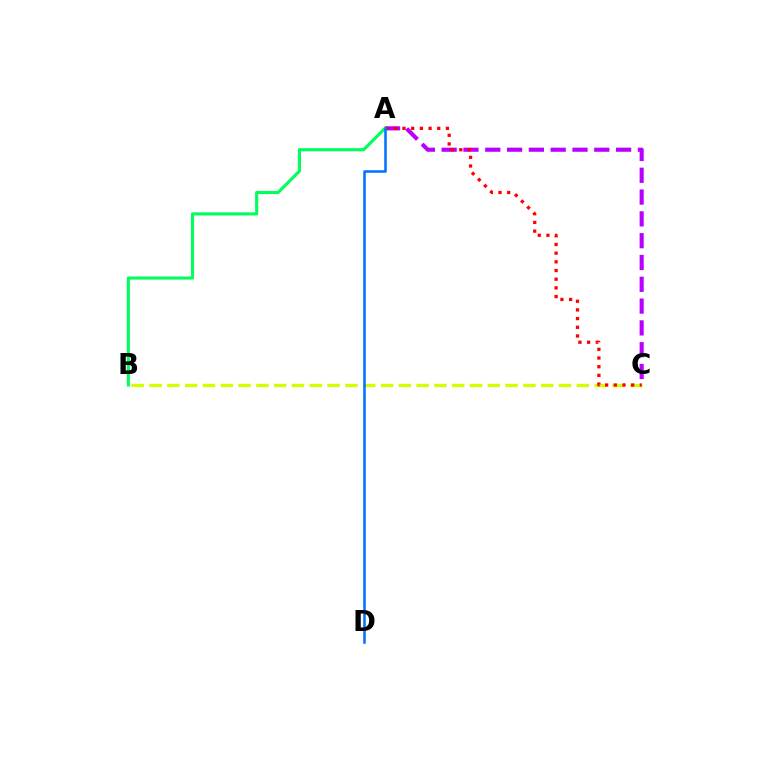{('B', 'C'): [{'color': '#d1ff00', 'line_style': 'dashed', 'thickness': 2.42}], ('A', 'C'): [{'color': '#b900ff', 'line_style': 'dashed', 'thickness': 2.96}, {'color': '#ff0000', 'line_style': 'dotted', 'thickness': 2.36}], ('A', 'B'): [{'color': '#00ff5c', 'line_style': 'solid', 'thickness': 2.24}], ('A', 'D'): [{'color': '#0074ff', 'line_style': 'solid', 'thickness': 1.85}]}